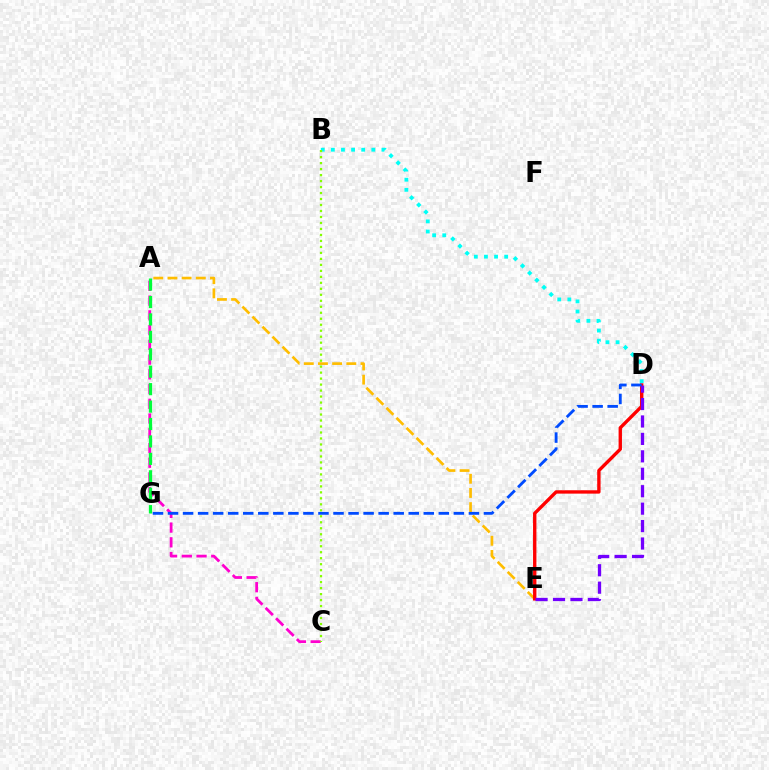{('B', 'D'): [{'color': '#00fff6', 'line_style': 'dotted', 'thickness': 2.75}], ('A', 'C'): [{'color': '#ff00cf', 'line_style': 'dashed', 'thickness': 2.0}], ('A', 'E'): [{'color': '#ffbd00', 'line_style': 'dashed', 'thickness': 1.93}], ('B', 'C'): [{'color': '#84ff00', 'line_style': 'dotted', 'thickness': 1.63}], ('D', 'E'): [{'color': '#ff0000', 'line_style': 'solid', 'thickness': 2.42}, {'color': '#7200ff', 'line_style': 'dashed', 'thickness': 2.37}], ('A', 'G'): [{'color': '#00ff39', 'line_style': 'dashed', 'thickness': 2.37}], ('D', 'G'): [{'color': '#004bff', 'line_style': 'dashed', 'thickness': 2.04}]}